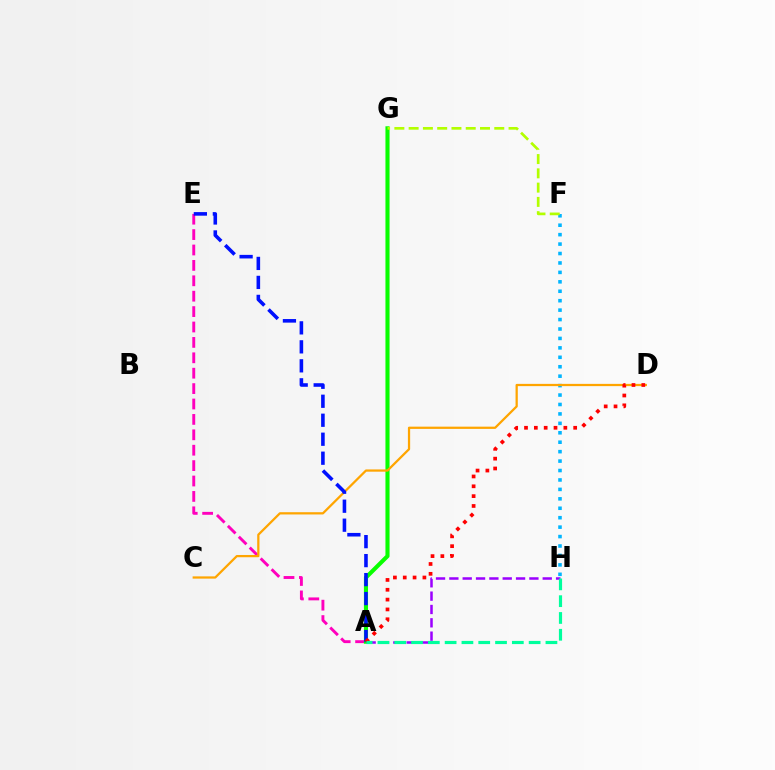{('A', 'E'): [{'color': '#ff00bd', 'line_style': 'dashed', 'thickness': 2.09}, {'color': '#0010ff', 'line_style': 'dashed', 'thickness': 2.58}], ('F', 'H'): [{'color': '#00b5ff', 'line_style': 'dotted', 'thickness': 2.56}], ('A', 'G'): [{'color': '#08ff00', 'line_style': 'solid', 'thickness': 2.95}], ('C', 'D'): [{'color': '#ffa500', 'line_style': 'solid', 'thickness': 1.62}], ('F', 'G'): [{'color': '#b3ff00', 'line_style': 'dashed', 'thickness': 1.94}], ('A', 'H'): [{'color': '#9b00ff', 'line_style': 'dashed', 'thickness': 1.81}, {'color': '#00ff9d', 'line_style': 'dashed', 'thickness': 2.28}], ('A', 'D'): [{'color': '#ff0000', 'line_style': 'dotted', 'thickness': 2.67}]}